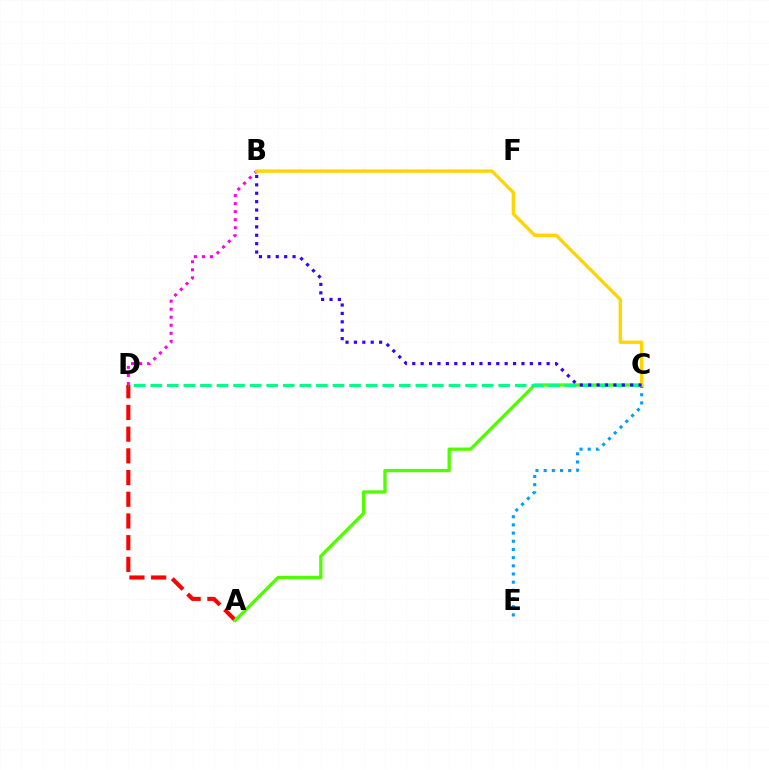{('A', 'D'): [{'color': '#ff0000', 'line_style': 'dashed', 'thickness': 2.95}], ('A', 'C'): [{'color': '#4fff00', 'line_style': 'solid', 'thickness': 2.38}], ('C', 'D'): [{'color': '#00ff86', 'line_style': 'dashed', 'thickness': 2.25}], ('C', 'E'): [{'color': '#009eff', 'line_style': 'dotted', 'thickness': 2.22}], ('B', 'D'): [{'color': '#ff00ed', 'line_style': 'dotted', 'thickness': 2.18}], ('B', 'C'): [{'color': '#ffd500', 'line_style': 'solid', 'thickness': 2.42}, {'color': '#3700ff', 'line_style': 'dotted', 'thickness': 2.28}]}